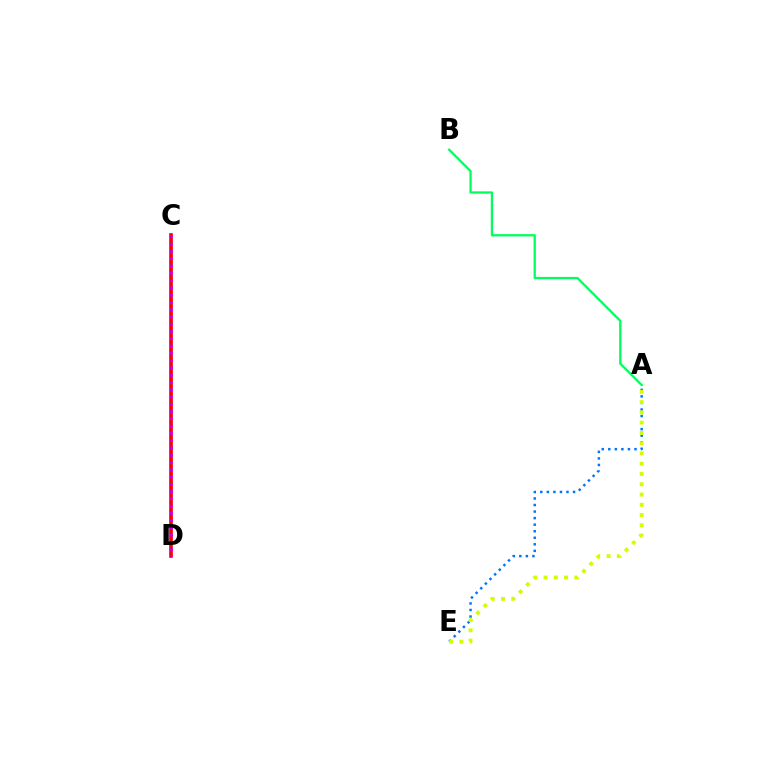{('C', 'D'): [{'color': '#ff0000', 'line_style': 'solid', 'thickness': 2.64}, {'color': '#b900ff', 'line_style': 'dotted', 'thickness': 1.98}], ('A', 'E'): [{'color': '#0074ff', 'line_style': 'dotted', 'thickness': 1.78}, {'color': '#d1ff00', 'line_style': 'dotted', 'thickness': 2.79}], ('A', 'B'): [{'color': '#00ff5c', 'line_style': 'solid', 'thickness': 1.64}]}